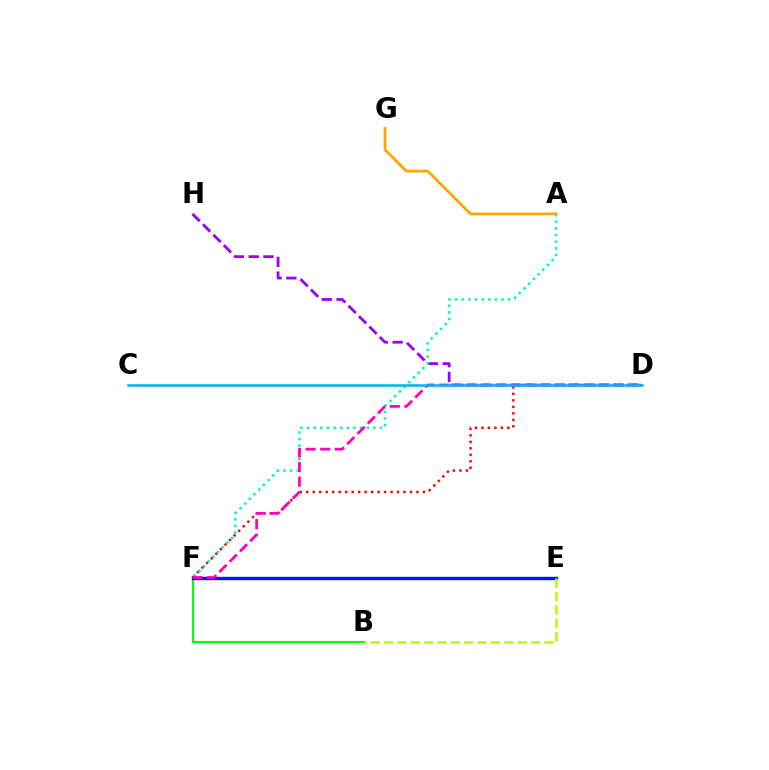{('B', 'F'): [{'color': '#08ff00', 'line_style': 'solid', 'thickness': 1.55}], ('D', 'F'): [{'color': '#ff0000', 'line_style': 'dotted', 'thickness': 1.76}, {'color': '#ff00bd', 'line_style': 'dashed', 'thickness': 1.98}], ('D', 'H'): [{'color': '#9b00ff', 'line_style': 'dashed', 'thickness': 2.0}], ('E', 'F'): [{'color': '#0010ff', 'line_style': 'solid', 'thickness': 2.43}], ('A', 'F'): [{'color': '#00ff9d', 'line_style': 'dotted', 'thickness': 1.8}], ('B', 'E'): [{'color': '#b3ff00', 'line_style': 'dashed', 'thickness': 1.82}], ('C', 'D'): [{'color': '#00b5ff', 'line_style': 'solid', 'thickness': 1.84}], ('A', 'G'): [{'color': '#ffa500', 'line_style': 'solid', 'thickness': 1.98}]}